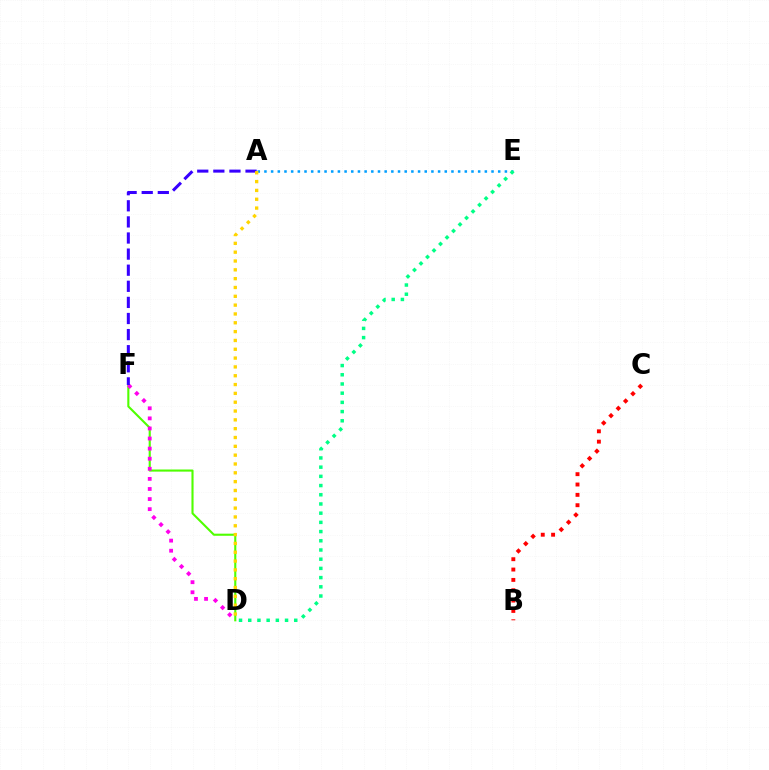{('A', 'E'): [{'color': '#009eff', 'line_style': 'dotted', 'thickness': 1.81}], ('D', 'F'): [{'color': '#4fff00', 'line_style': 'solid', 'thickness': 1.52}, {'color': '#ff00ed', 'line_style': 'dotted', 'thickness': 2.74}], ('D', 'E'): [{'color': '#00ff86', 'line_style': 'dotted', 'thickness': 2.5}], ('B', 'C'): [{'color': '#ff0000', 'line_style': 'dotted', 'thickness': 2.81}], ('A', 'F'): [{'color': '#3700ff', 'line_style': 'dashed', 'thickness': 2.19}], ('A', 'D'): [{'color': '#ffd500', 'line_style': 'dotted', 'thickness': 2.4}]}